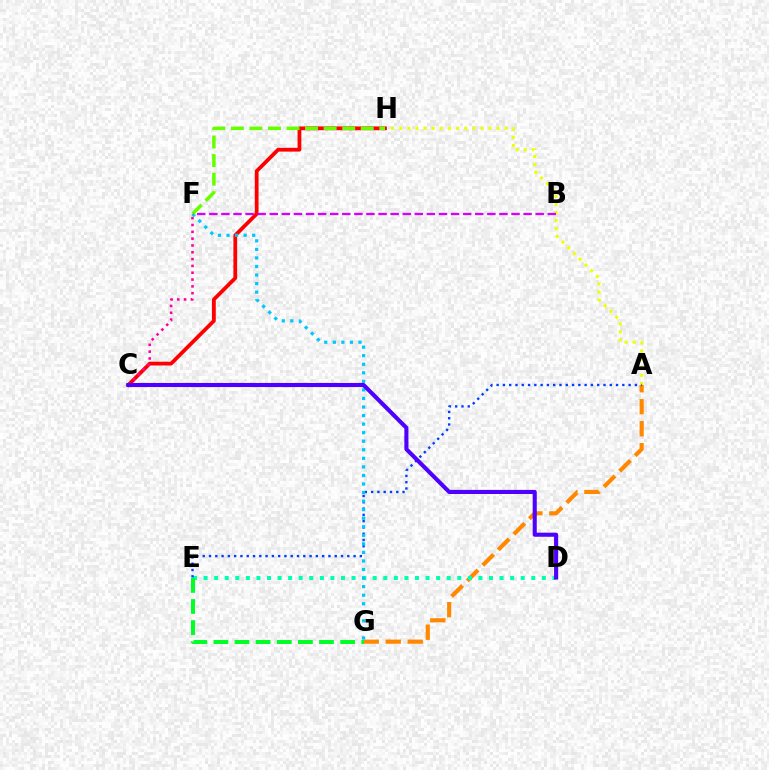{('A', 'H'): [{'color': '#eeff00', 'line_style': 'dotted', 'thickness': 2.2}], ('A', 'G'): [{'color': '#ff8800', 'line_style': 'dashed', 'thickness': 2.99}], ('C', 'H'): [{'color': '#ff0000', 'line_style': 'solid', 'thickness': 2.71}], ('D', 'E'): [{'color': '#00ffaf', 'line_style': 'dotted', 'thickness': 2.87}], ('A', 'E'): [{'color': '#003fff', 'line_style': 'dotted', 'thickness': 1.71}], ('C', 'F'): [{'color': '#ff00a0', 'line_style': 'dotted', 'thickness': 1.85}], ('E', 'G'): [{'color': '#00ff27', 'line_style': 'dashed', 'thickness': 2.87}], ('F', 'G'): [{'color': '#00c7ff', 'line_style': 'dotted', 'thickness': 2.32}], ('F', 'H'): [{'color': '#66ff00', 'line_style': 'dashed', 'thickness': 2.52}], ('C', 'D'): [{'color': '#4f00ff', 'line_style': 'solid', 'thickness': 2.95}], ('B', 'F'): [{'color': '#d600ff', 'line_style': 'dashed', 'thickness': 1.64}]}